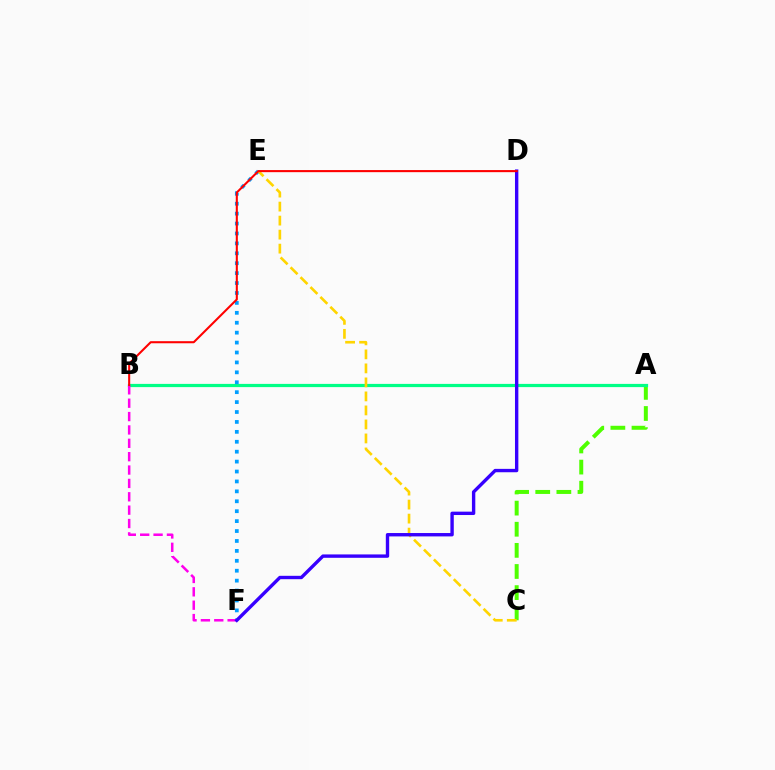{('A', 'C'): [{'color': '#4fff00', 'line_style': 'dashed', 'thickness': 2.87}], ('A', 'B'): [{'color': '#00ff86', 'line_style': 'solid', 'thickness': 2.32}], ('E', 'F'): [{'color': '#009eff', 'line_style': 'dotted', 'thickness': 2.7}], ('B', 'F'): [{'color': '#ff00ed', 'line_style': 'dashed', 'thickness': 1.82}], ('C', 'E'): [{'color': '#ffd500', 'line_style': 'dashed', 'thickness': 1.9}], ('D', 'F'): [{'color': '#3700ff', 'line_style': 'solid', 'thickness': 2.43}], ('B', 'D'): [{'color': '#ff0000', 'line_style': 'solid', 'thickness': 1.5}]}